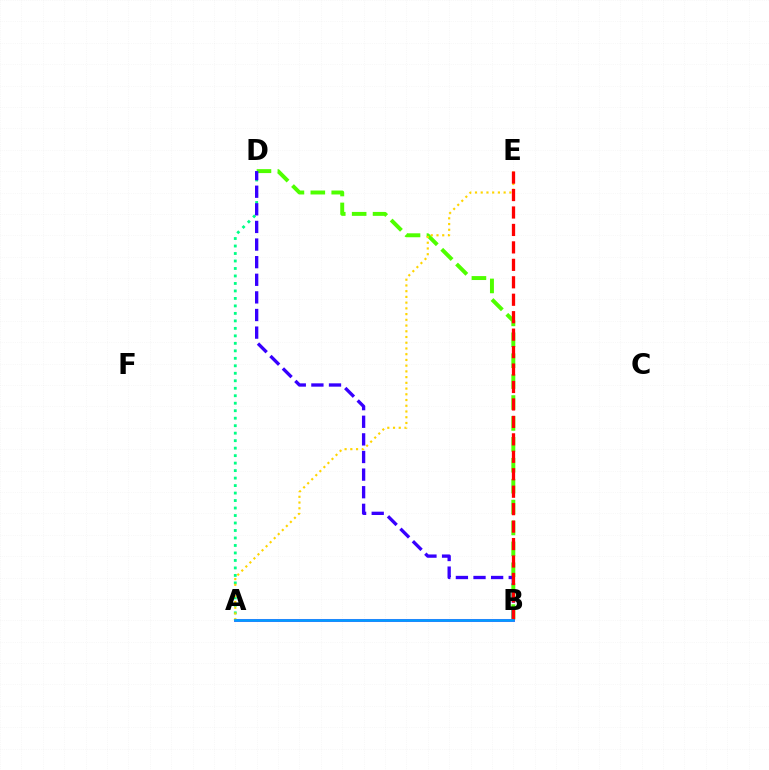{('A', 'B'): [{'color': '#ff00ed', 'line_style': 'solid', 'thickness': 2.17}, {'color': '#009eff', 'line_style': 'solid', 'thickness': 1.98}], ('B', 'D'): [{'color': '#4fff00', 'line_style': 'dashed', 'thickness': 2.84}, {'color': '#3700ff', 'line_style': 'dashed', 'thickness': 2.39}], ('A', 'D'): [{'color': '#00ff86', 'line_style': 'dotted', 'thickness': 2.03}], ('A', 'E'): [{'color': '#ffd500', 'line_style': 'dotted', 'thickness': 1.56}], ('B', 'E'): [{'color': '#ff0000', 'line_style': 'dashed', 'thickness': 2.37}]}